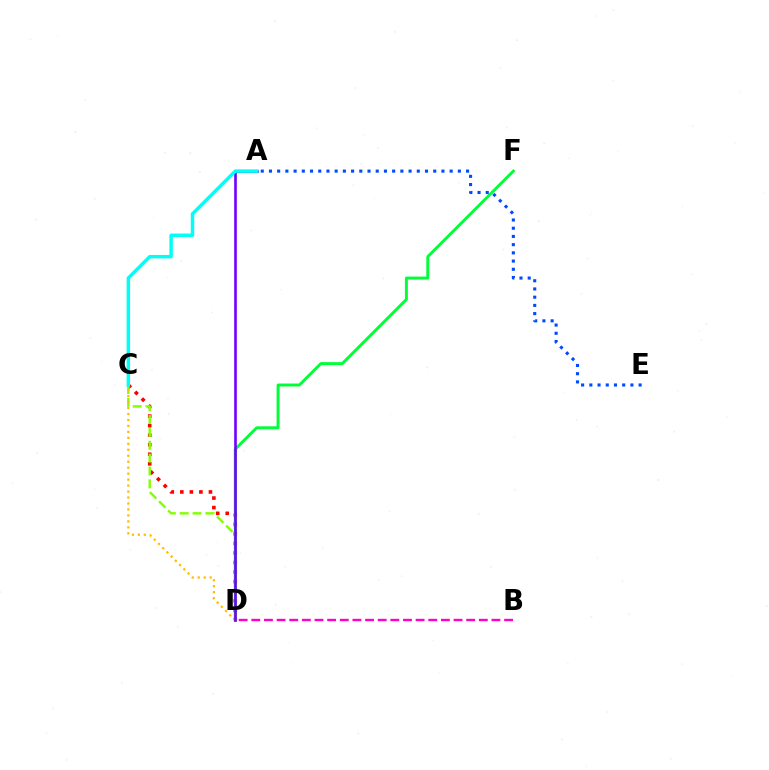{('C', 'D'): [{'color': '#ff0000', 'line_style': 'dotted', 'thickness': 2.59}, {'color': '#84ff00', 'line_style': 'dashed', 'thickness': 1.75}, {'color': '#ffbd00', 'line_style': 'dotted', 'thickness': 1.62}], ('D', 'F'): [{'color': '#00ff39', 'line_style': 'solid', 'thickness': 2.12}], ('B', 'D'): [{'color': '#ff00cf', 'line_style': 'dashed', 'thickness': 1.72}], ('A', 'D'): [{'color': '#7200ff', 'line_style': 'solid', 'thickness': 1.89}], ('A', 'E'): [{'color': '#004bff', 'line_style': 'dotted', 'thickness': 2.23}], ('A', 'C'): [{'color': '#00fff6', 'line_style': 'solid', 'thickness': 2.5}]}